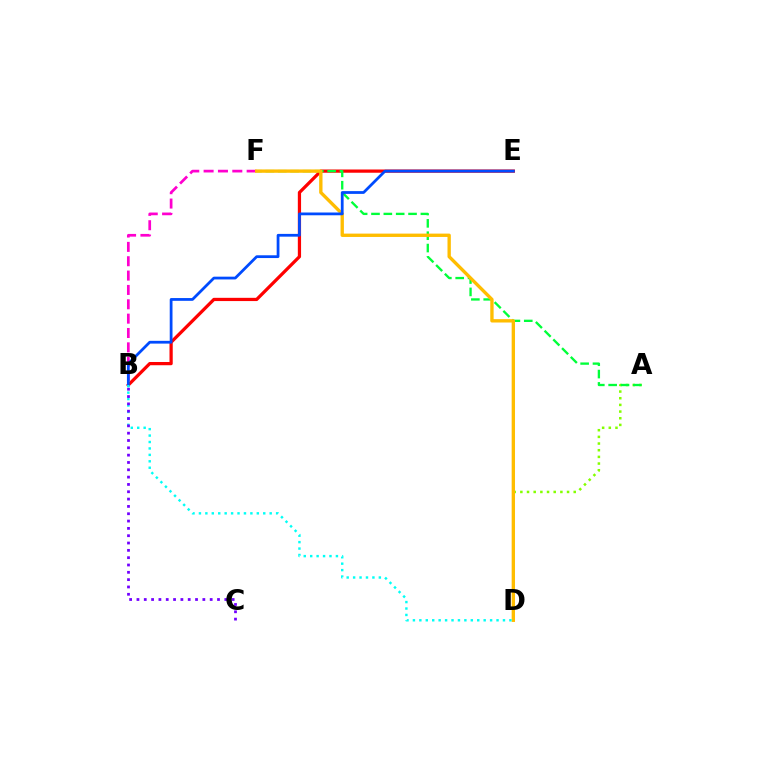{('B', 'E'): [{'color': '#ff0000', 'line_style': 'solid', 'thickness': 2.33}, {'color': '#004bff', 'line_style': 'solid', 'thickness': 1.99}], ('A', 'D'): [{'color': '#84ff00', 'line_style': 'dotted', 'thickness': 1.81}], ('A', 'F'): [{'color': '#00ff39', 'line_style': 'dashed', 'thickness': 1.68}], ('B', 'F'): [{'color': '#ff00cf', 'line_style': 'dashed', 'thickness': 1.95}], ('D', 'F'): [{'color': '#ffbd00', 'line_style': 'solid', 'thickness': 2.41}], ('B', 'D'): [{'color': '#00fff6', 'line_style': 'dotted', 'thickness': 1.75}], ('B', 'C'): [{'color': '#7200ff', 'line_style': 'dotted', 'thickness': 1.99}]}